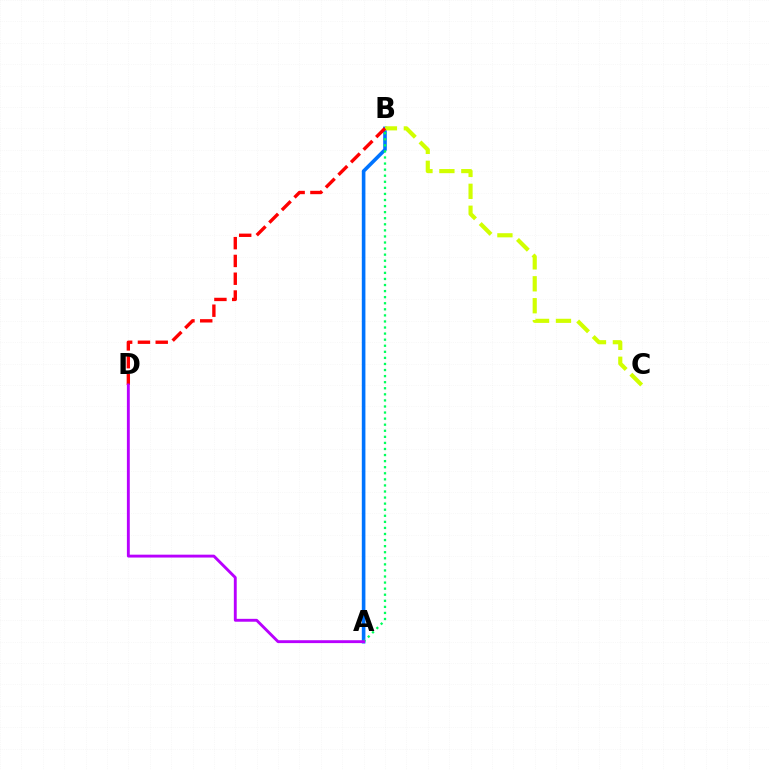{('A', 'B'): [{'color': '#0074ff', 'line_style': 'solid', 'thickness': 2.59}, {'color': '#00ff5c', 'line_style': 'dotted', 'thickness': 1.65}], ('B', 'C'): [{'color': '#d1ff00', 'line_style': 'dashed', 'thickness': 2.98}], ('B', 'D'): [{'color': '#ff0000', 'line_style': 'dashed', 'thickness': 2.42}], ('A', 'D'): [{'color': '#b900ff', 'line_style': 'solid', 'thickness': 2.07}]}